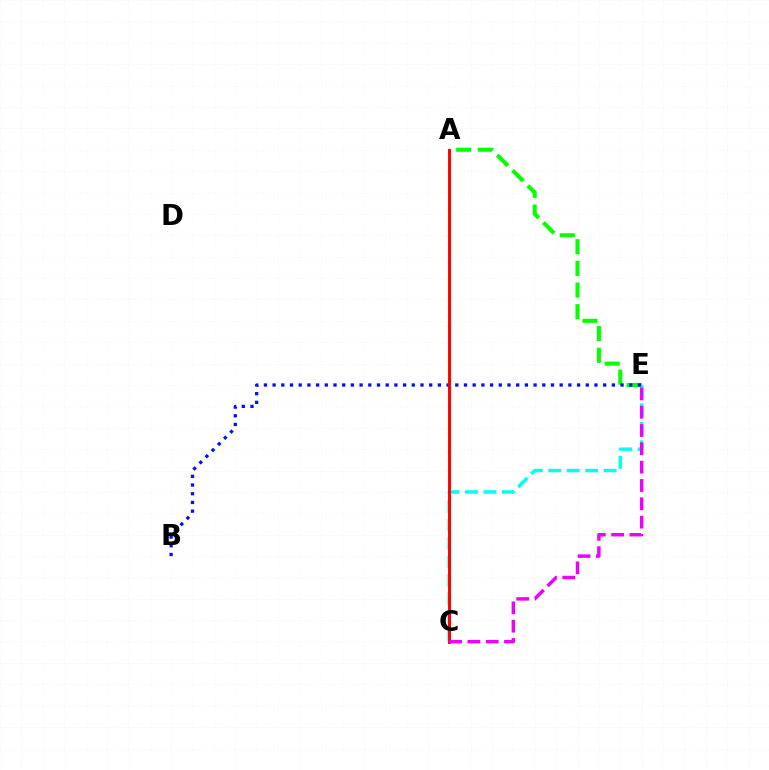{('A', 'E'): [{'color': '#08ff00', 'line_style': 'dashed', 'thickness': 2.94}], ('C', 'E'): [{'color': '#00fff6', 'line_style': 'dashed', 'thickness': 2.51}, {'color': '#ee00ff', 'line_style': 'dashed', 'thickness': 2.49}], ('A', 'C'): [{'color': '#fcf500', 'line_style': 'dotted', 'thickness': 2.44}, {'color': '#ff0000', 'line_style': 'solid', 'thickness': 2.1}], ('B', 'E'): [{'color': '#0010ff', 'line_style': 'dotted', 'thickness': 2.36}]}